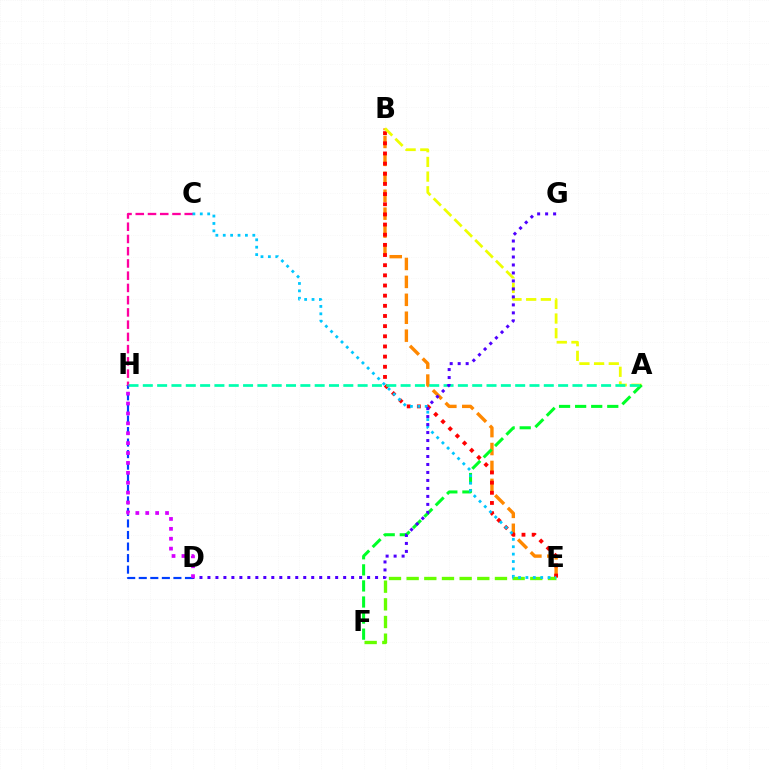{('B', 'E'): [{'color': '#ff8800', 'line_style': 'dashed', 'thickness': 2.44}, {'color': '#ff0000', 'line_style': 'dotted', 'thickness': 2.76}], ('E', 'F'): [{'color': '#66ff00', 'line_style': 'dashed', 'thickness': 2.4}], ('C', 'H'): [{'color': '#ff00a0', 'line_style': 'dashed', 'thickness': 1.66}], ('A', 'B'): [{'color': '#eeff00', 'line_style': 'dashed', 'thickness': 1.99}], ('A', 'F'): [{'color': '#00ff27', 'line_style': 'dashed', 'thickness': 2.18}], ('D', 'H'): [{'color': '#003fff', 'line_style': 'dashed', 'thickness': 1.57}, {'color': '#d600ff', 'line_style': 'dotted', 'thickness': 2.69}], ('A', 'H'): [{'color': '#00ffaf', 'line_style': 'dashed', 'thickness': 1.95}], ('C', 'E'): [{'color': '#00c7ff', 'line_style': 'dotted', 'thickness': 2.01}], ('D', 'G'): [{'color': '#4f00ff', 'line_style': 'dotted', 'thickness': 2.17}]}